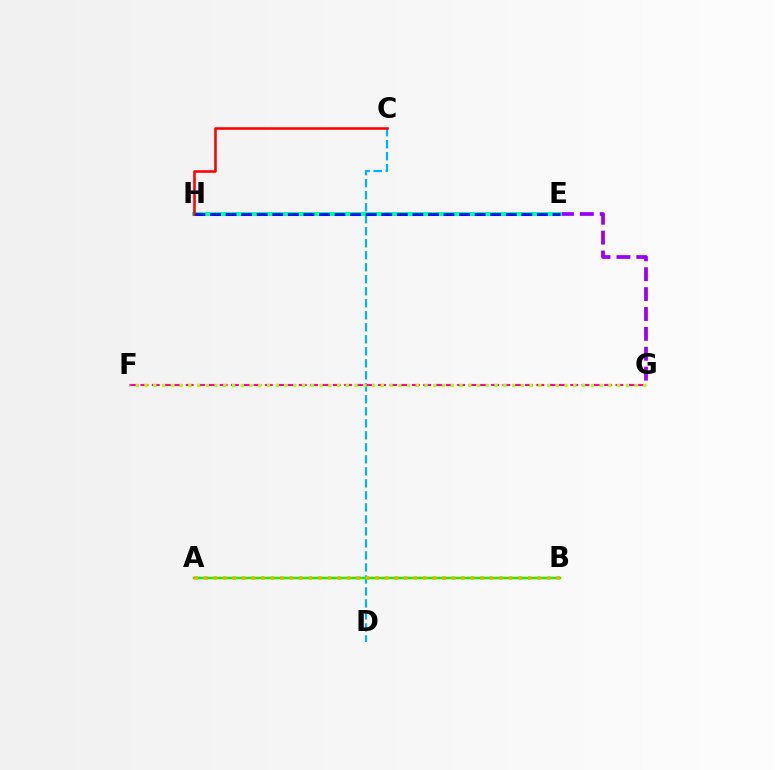{('E', 'G'): [{'color': '#9b00ff', 'line_style': 'dashed', 'thickness': 2.7}], ('C', 'D'): [{'color': '#00b5ff', 'line_style': 'dashed', 'thickness': 1.63}], ('E', 'H'): [{'color': '#00ff9d', 'line_style': 'solid', 'thickness': 2.91}, {'color': '#0010ff', 'line_style': 'dashed', 'thickness': 2.11}], ('A', 'B'): [{'color': '#08ff00', 'line_style': 'solid', 'thickness': 1.77}, {'color': '#ffa500', 'line_style': 'dotted', 'thickness': 2.59}], ('F', 'G'): [{'color': '#ff00bd', 'line_style': 'dashed', 'thickness': 1.54}, {'color': '#b3ff00', 'line_style': 'dotted', 'thickness': 2.38}], ('C', 'H'): [{'color': '#ff0000', 'line_style': 'solid', 'thickness': 1.84}]}